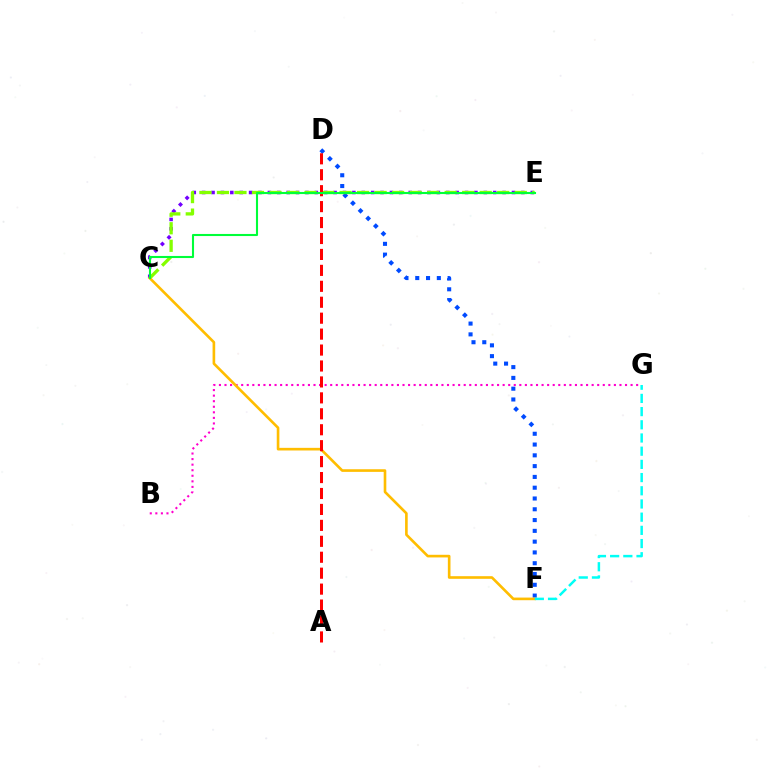{('D', 'F'): [{'color': '#004bff', 'line_style': 'dotted', 'thickness': 2.93}], ('C', 'E'): [{'color': '#7200ff', 'line_style': 'dotted', 'thickness': 2.55}, {'color': '#84ff00', 'line_style': 'dashed', 'thickness': 2.38}, {'color': '#00ff39', 'line_style': 'solid', 'thickness': 1.51}], ('B', 'G'): [{'color': '#ff00cf', 'line_style': 'dotted', 'thickness': 1.51}], ('C', 'F'): [{'color': '#ffbd00', 'line_style': 'solid', 'thickness': 1.9}], ('A', 'D'): [{'color': '#ff0000', 'line_style': 'dashed', 'thickness': 2.17}], ('F', 'G'): [{'color': '#00fff6', 'line_style': 'dashed', 'thickness': 1.79}]}